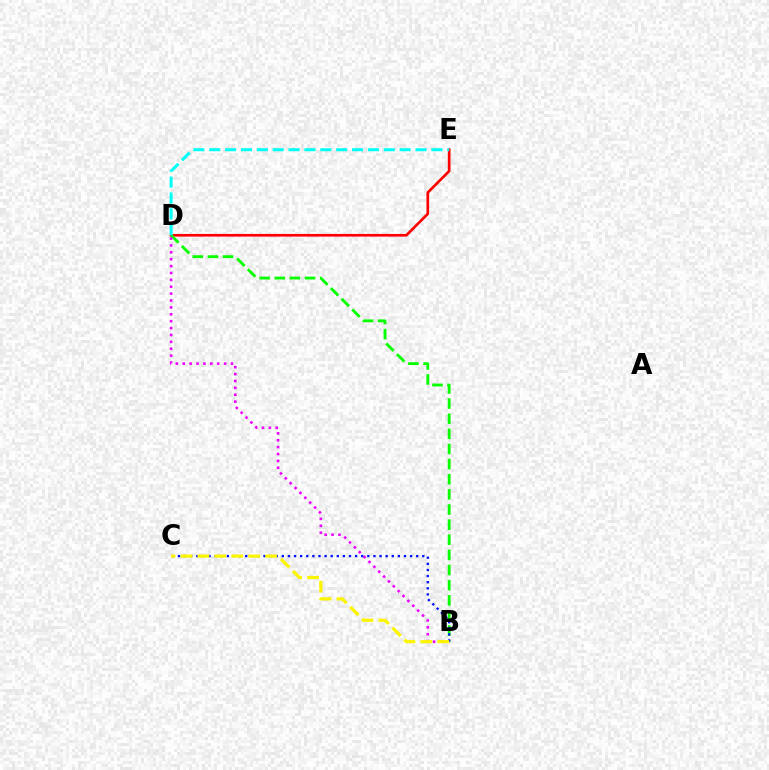{('D', 'E'): [{'color': '#ff0000', 'line_style': 'solid', 'thickness': 1.92}, {'color': '#00fff6', 'line_style': 'dashed', 'thickness': 2.16}], ('B', 'D'): [{'color': '#08ff00', 'line_style': 'dashed', 'thickness': 2.06}, {'color': '#ee00ff', 'line_style': 'dotted', 'thickness': 1.87}], ('B', 'C'): [{'color': '#0010ff', 'line_style': 'dotted', 'thickness': 1.66}, {'color': '#fcf500', 'line_style': 'dashed', 'thickness': 2.3}]}